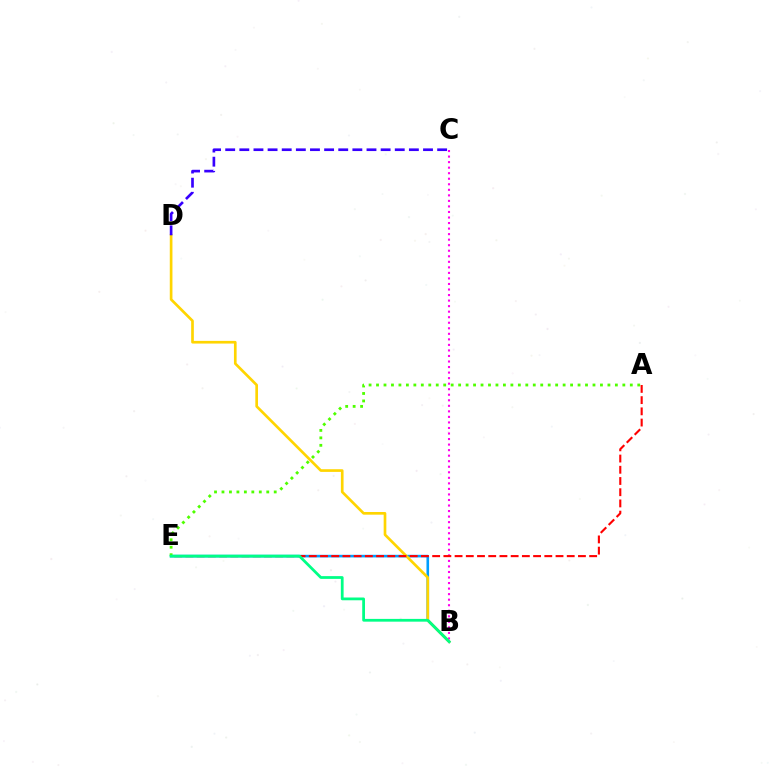{('B', 'C'): [{'color': '#ff00ed', 'line_style': 'dotted', 'thickness': 1.5}], ('B', 'E'): [{'color': '#009eff', 'line_style': 'solid', 'thickness': 1.88}, {'color': '#00ff86', 'line_style': 'solid', 'thickness': 1.99}], ('B', 'D'): [{'color': '#ffd500', 'line_style': 'solid', 'thickness': 1.93}], ('C', 'D'): [{'color': '#3700ff', 'line_style': 'dashed', 'thickness': 1.92}], ('A', 'E'): [{'color': '#4fff00', 'line_style': 'dotted', 'thickness': 2.03}, {'color': '#ff0000', 'line_style': 'dashed', 'thickness': 1.52}]}